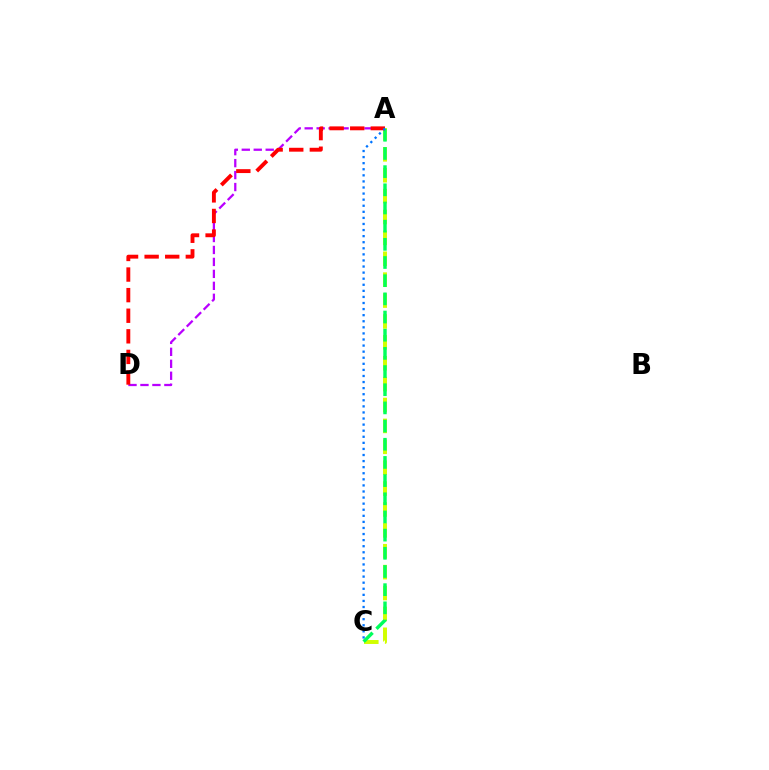{('A', 'C'): [{'color': '#d1ff00', 'line_style': 'dashed', 'thickness': 2.84}, {'color': '#00ff5c', 'line_style': 'dashed', 'thickness': 2.47}, {'color': '#0074ff', 'line_style': 'dotted', 'thickness': 1.65}], ('A', 'D'): [{'color': '#b900ff', 'line_style': 'dashed', 'thickness': 1.62}, {'color': '#ff0000', 'line_style': 'dashed', 'thickness': 2.8}]}